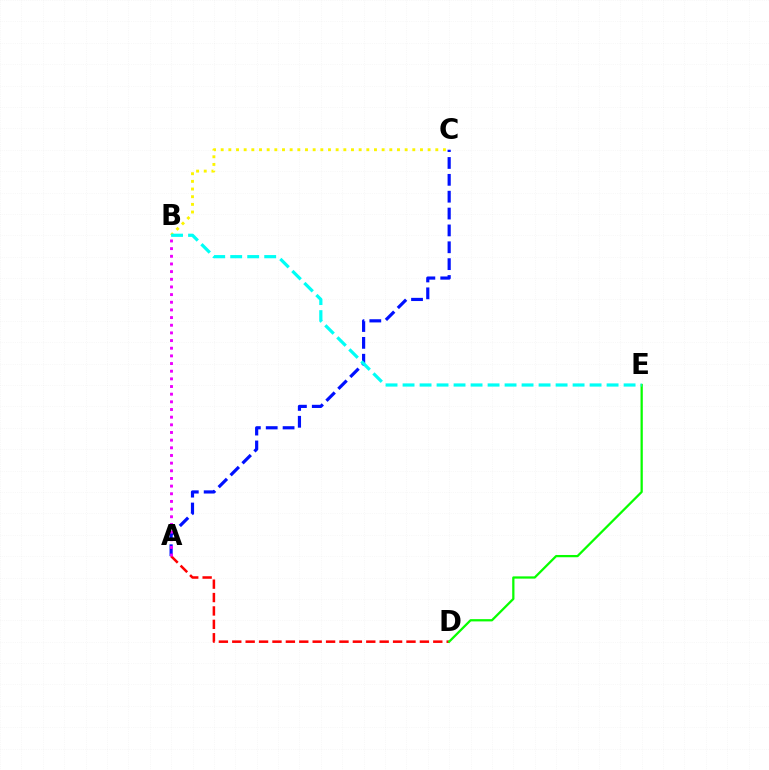{('A', 'C'): [{'color': '#0010ff', 'line_style': 'dashed', 'thickness': 2.29}], ('A', 'D'): [{'color': '#ff0000', 'line_style': 'dashed', 'thickness': 1.82}], ('B', 'C'): [{'color': '#fcf500', 'line_style': 'dotted', 'thickness': 2.08}], ('A', 'B'): [{'color': '#ee00ff', 'line_style': 'dotted', 'thickness': 2.08}], ('D', 'E'): [{'color': '#08ff00', 'line_style': 'solid', 'thickness': 1.62}], ('B', 'E'): [{'color': '#00fff6', 'line_style': 'dashed', 'thickness': 2.31}]}